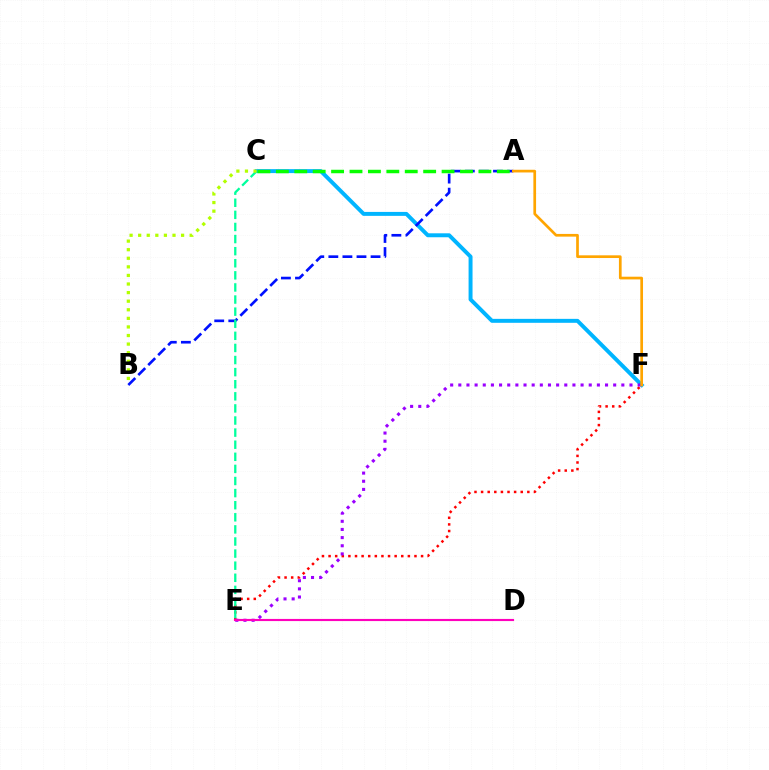{('E', 'F'): [{'color': '#ff0000', 'line_style': 'dotted', 'thickness': 1.8}, {'color': '#9b00ff', 'line_style': 'dotted', 'thickness': 2.21}], ('C', 'F'): [{'color': '#00b5ff', 'line_style': 'solid', 'thickness': 2.84}], ('A', 'B'): [{'color': '#0010ff', 'line_style': 'dashed', 'thickness': 1.91}], ('C', 'E'): [{'color': '#00ff9d', 'line_style': 'dashed', 'thickness': 1.64}], ('B', 'C'): [{'color': '#b3ff00', 'line_style': 'dotted', 'thickness': 2.33}], ('A', 'C'): [{'color': '#08ff00', 'line_style': 'dashed', 'thickness': 2.5}], ('A', 'F'): [{'color': '#ffa500', 'line_style': 'solid', 'thickness': 1.95}], ('D', 'E'): [{'color': '#ff00bd', 'line_style': 'solid', 'thickness': 1.54}]}